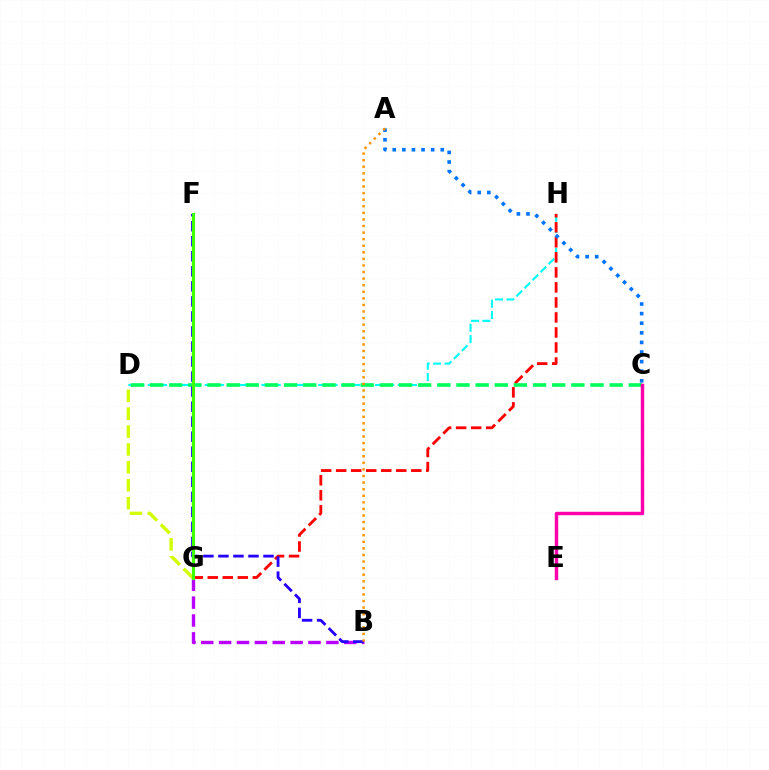{('D', 'H'): [{'color': '#00fff6', 'line_style': 'dashed', 'thickness': 1.54}], ('G', 'H'): [{'color': '#ff0000', 'line_style': 'dashed', 'thickness': 2.04}], ('A', 'C'): [{'color': '#0074ff', 'line_style': 'dotted', 'thickness': 2.61}], ('C', 'D'): [{'color': '#00ff5c', 'line_style': 'dashed', 'thickness': 2.6}], ('B', 'G'): [{'color': '#b900ff', 'line_style': 'dashed', 'thickness': 2.43}], ('D', 'G'): [{'color': '#d1ff00', 'line_style': 'dashed', 'thickness': 2.43}], ('B', 'F'): [{'color': '#2500ff', 'line_style': 'dashed', 'thickness': 2.04}], ('F', 'G'): [{'color': '#3dff00', 'line_style': 'solid', 'thickness': 2.26}], ('C', 'E'): [{'color': '#ff00ac', 'line_style': 'solid', 'thickness': 2.48}], ('A', 'B'): [{'color': '#ff9400', 'line_style': 'dotted', 'thickness': 1.79}]}